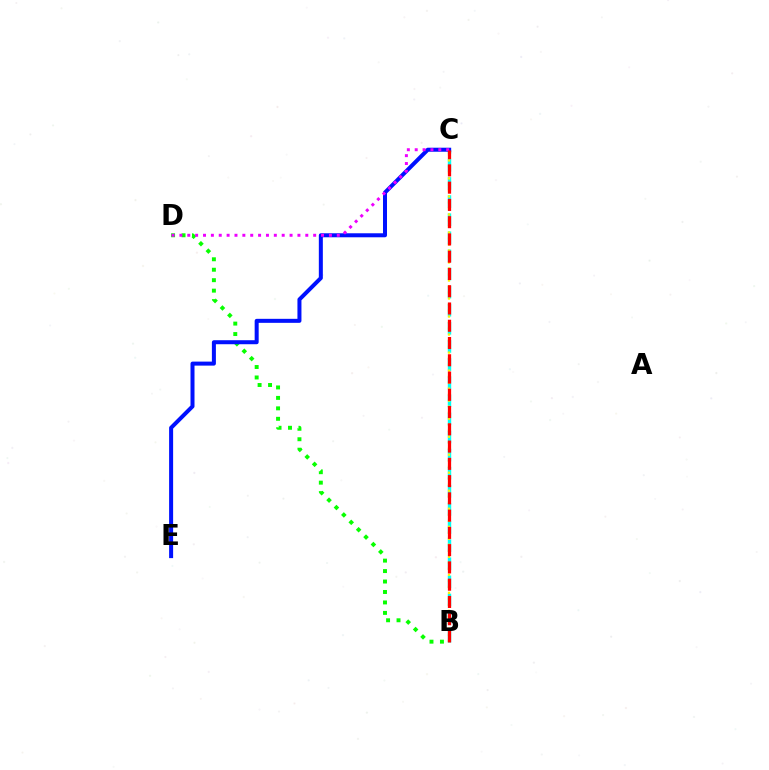{('B', 'C'): [{'color': '#00fff6', 'line_style': 'dashed', 'thickness': 2.46}, {'color': '#fcf500', 'line_style': 'dotted', 'thickness': 1.63}, {'color': '#ff0000', 'line_style': 'dashed', 'thickness': 2.35}], ('B', 'D'): [{'color': '#08ff00', 'line_style': 'dotted', 'thickness': 2.84}], ('C', 'E'): [{'color': '#0010ff', 'line_style': 'solid', 'thickness': 2.89}], ('C', 'D'): [{'color': '#ee00ff', 'line_style': 'dotted', 'thickness': 2.14}]}